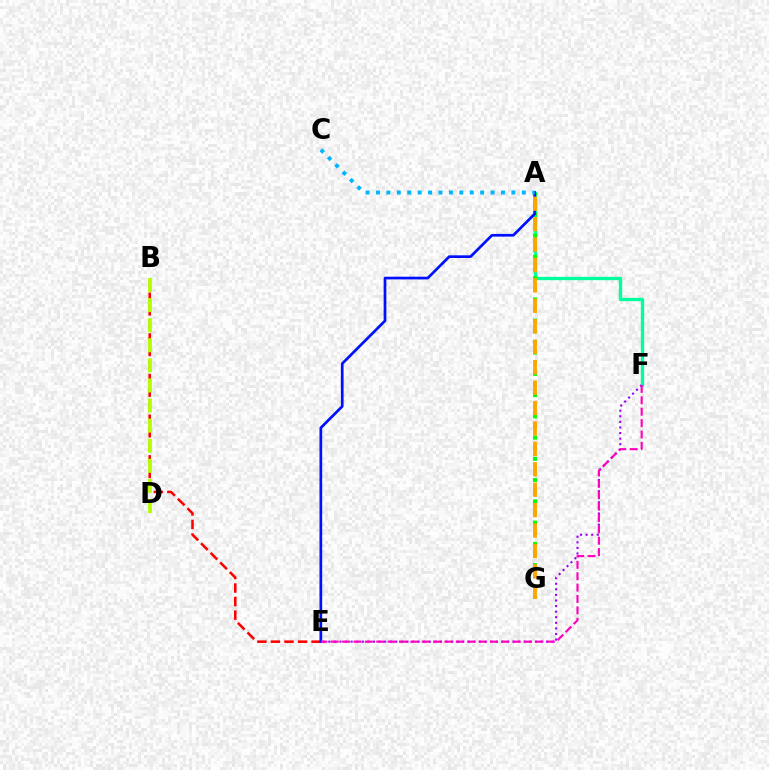{('A', 'F'): [{'color': '#00ff9d', 'line_style': 'solid', 'thickness': 2.4}], ('E', 'F'): [{'color': '#9b00ff', 'line_style': 'dotted', 'thickness': 1.52}, {'color': '#ff00bd', 'line_style': 'dashed', 'thickness': 1.55}], ('A', 'G'): [{'color': '#08ff00', 'line_style': 'dotted', 'thickness': 2.89}, {'color': '#ffa500', 'line_style': 'dashed', 'thickness': 2.78}], ('B', 'E'): [{'color': '#ff0000', 'line_style': 'dashed', 'thickness': 1.84}], ('A', 'E'): [{'color': '#0010ff', 'line_style': 'solid', 'thickness': 1.95}], ('B', 'D'): [{'color': '#b3ff00', 'line_style': 'dashed', 'thickness': 2.73}], ('A', 'C'): [{'color': '#00b5ff', 'line_style': 'dotted', 'thickness': 2.83}]}